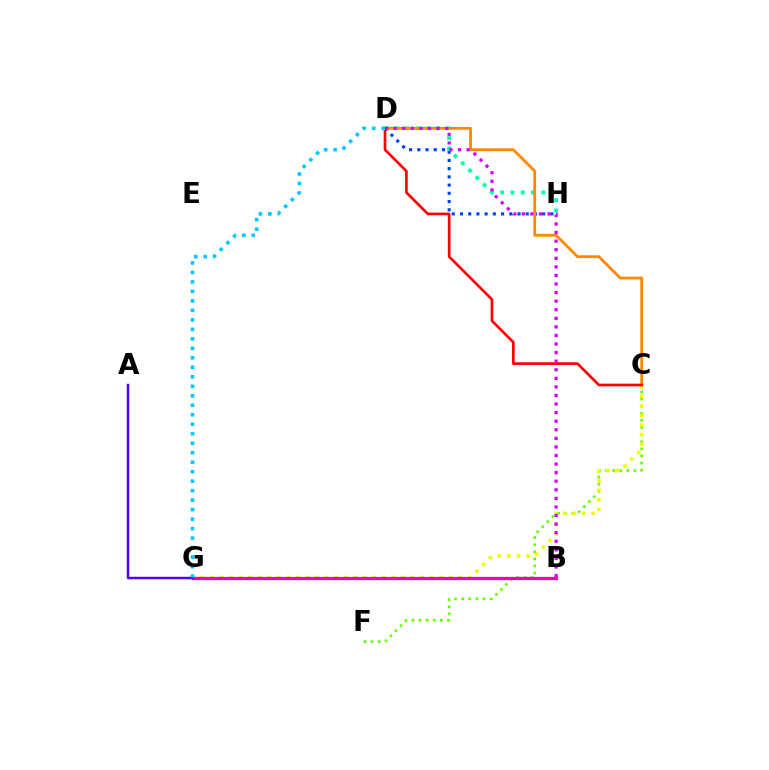{('D', 'H'): [{'color': '#003fff', 'line_style': 'dotted', 'thickness': 2.23}, {'color': '#00ffaf', 'line_style': 'dotted', 'thickness': 2.8}], ('C', 'D'): [{'color': '#ff8800', 'line_style': 'solid', 'thickness': 2.0}, {'color': '#ff0000', 'line_style': 'solid', 'thickness': 1.92}], ('B', 'G'): [{'color': '#00ff27', 'line_style': 'solid', 'thickness': 1.95}, {'color': '#ff00a0', 'line_style': 'solid', 'thickness': 2.36}], ('C', 'F'): [{'color': '#66ff00', 'line_style': 'dotted', 'thickness': 1.93}], ('C', 'G'): [{'color': '#eeff00', 'line_style': 'dotted', 'thickness': 2.6}], ('B', 'D'): [{'color': '#d600ff', 'line_style': 'dotted', 'thickness': 2.33}], ('A', 'G'): [{'color': '#4f00ff', 'line_style': 'solid', 'thickness': 1.77}], ('D', 'G'): [{'color': '#00c7ff', 'line_style': 'dotted', 'thickness': 2.58}]}